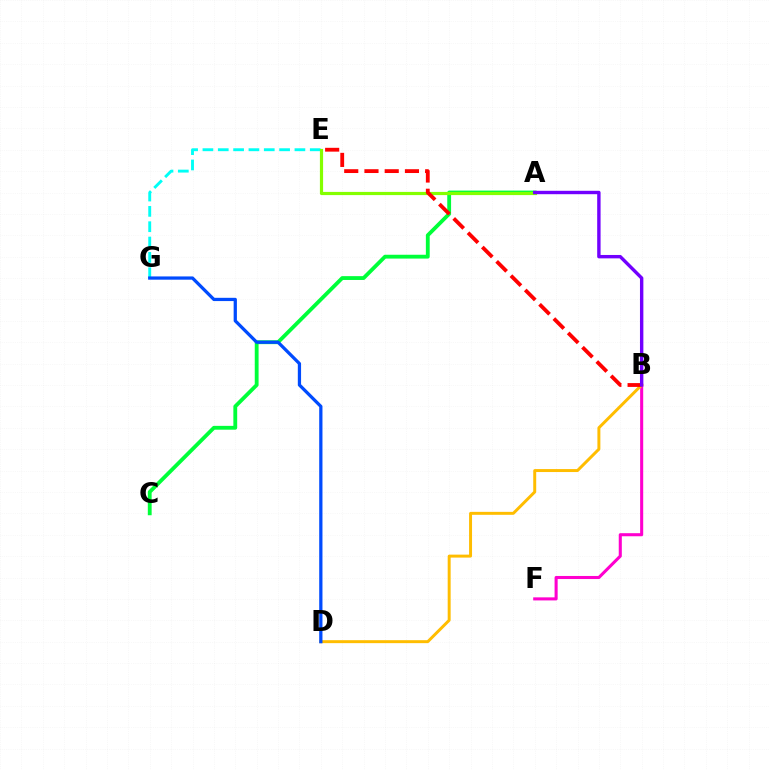{('E', 'G'): [{'color': '#00fff6', 'line_style': 'dashed', 'thickness': 2.08}], ('B', 'F'): [{'color': '#ff00cf', 'line_style': 'solid', 'thickness': 2.21}], ('B', 'D'): [{'color': '#ffbd00', 'line_style': 'solid', 'thickness': 2.13}], ('A', 'C'): [{'color': '#00ff39', 'line_style': 'solid', 'thickness': 2.76}], ('D', 'G'): [{'color': '#004bff', 'line_style': 'solid', 'thickness': 2.34}], ('A', 'E'): [{'color': '#84ff00', 'line_style': 'solid', 'thickness': 2.3}], ('B', 'E'): [{'color': '#ff0000', 'line_style': 'dashed', 'thickness': 2.75}], ('A', 'B'): [{'color': '#7200ff', 'line_style': 'solid', 'thickness': 2.45}]}